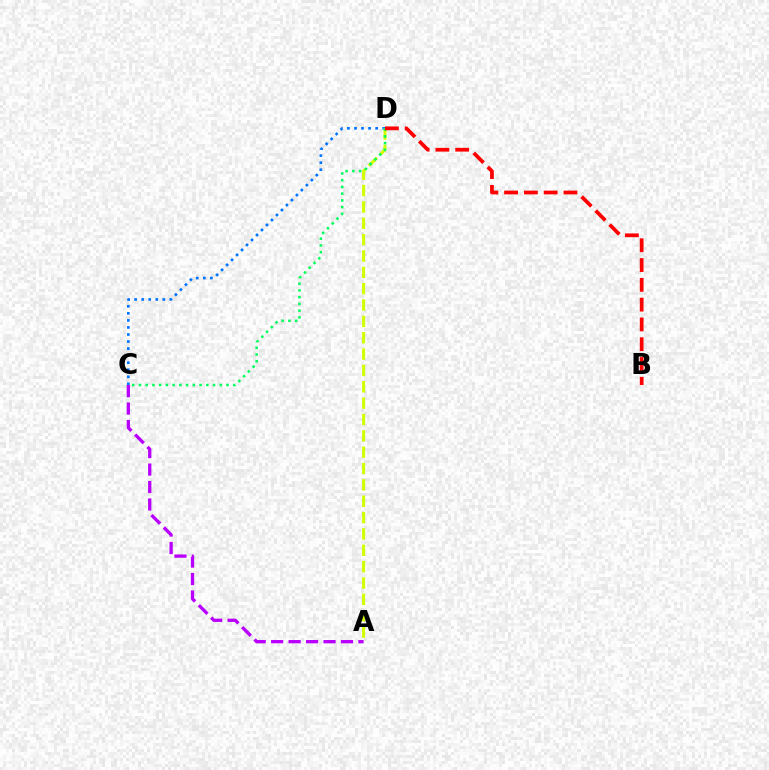{('C', 'D'): [{'color': '#0074ff', 'line_style': 'dotted', 'thickness': 1.92}, {'color': '#00ff5c', 'line_style': 'dotted', 'thickness': 1.83}], ('A', 'C'): [{'color': '#b900ff', 'line_style': 'dashed', 'thickness': 2.37}], ('A', 'D'): [{'color': '#d1ff00', 'line_style': 'dashed', 'thickness': 2.22}], ('B', 'D'): [{'color': '#ff0000', 'line_style': 'dashed', 'thickness': 2.69}]}